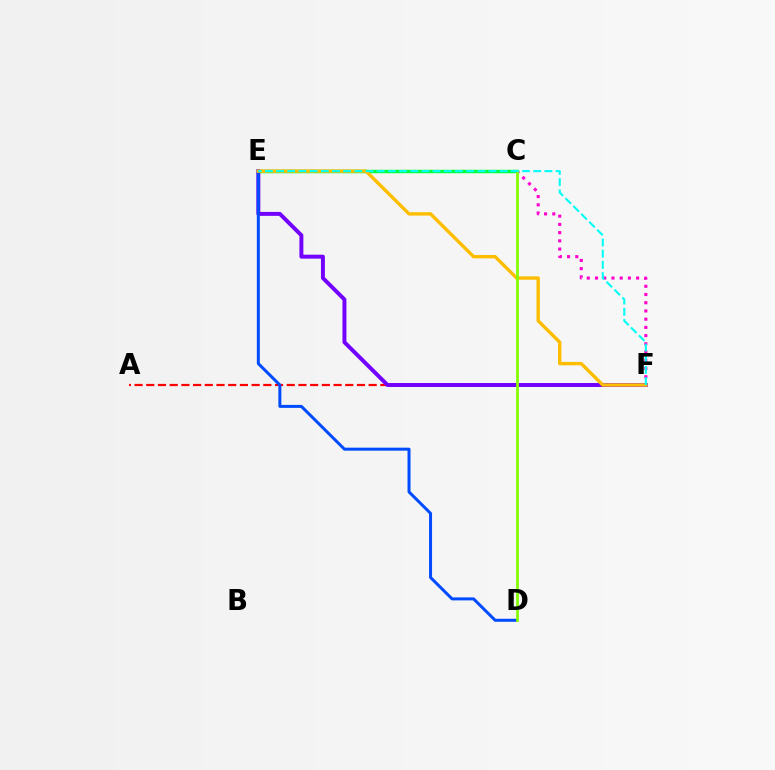{('A', 'F'): [{'color': '#ff0000', 'line_style': 'dashed', 'thickness': 1.59}], ('C', 'E'): [{'color': '#00ff39', 'line_style': 'solid', 'thickness': 2.49}], ('C', 'F'): [{'color': '#ff00cf', 'line_style': 'dotted', 'thickness': 2.23}], ('E', 'F'): [{'color': '#7200ff', 'line_style': 'solid', 'thickness': 2.84}, {'color': '#ffbd00', 'line_style': 'solid', 'thickness': 2.43}, {'color': '#00fff6', 'line_style': 'dashed', 'thickness': 1.52}], ('D', 'E'): [{'color': '#004bff', 'line_style': 'solid', 'thickness': 2.16}], ('C', 'D'): [{'color': '#84ff00', 'line_style': 'solid', 'thickness': 1.97}]}